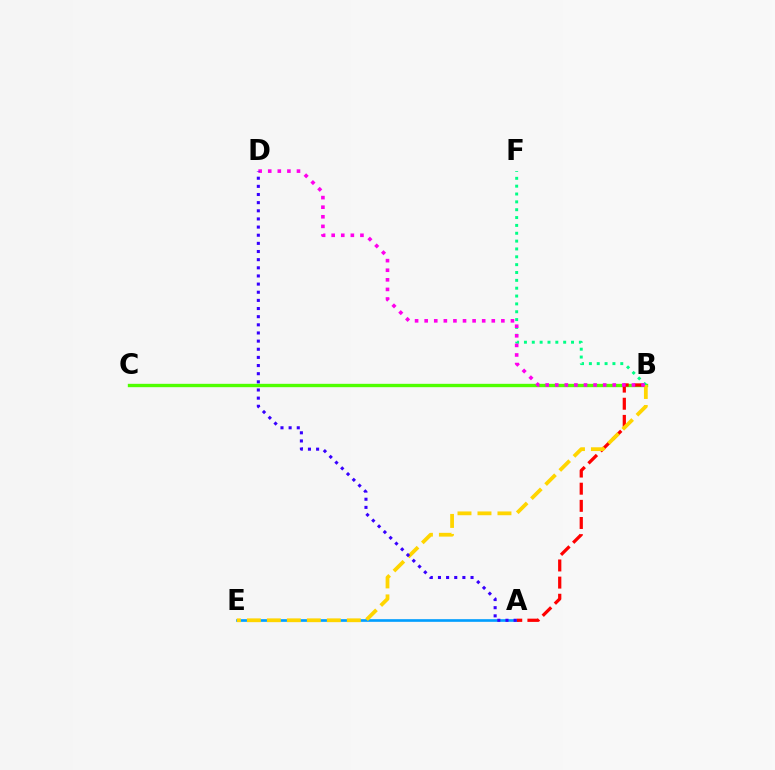{('B', 'C'): [{'color': '#4fff00', 'line_style': 'solid', 'thickness': 2.42}], ('A', 'E'): [{'color': '#009eff', 'line_style': 'solid', 'thickness': 1.9}], ('A', 'B'): [{'color': '#ff0000', 'line_style': 'dashed', 'thickness': 2.33}], ('B', 'F'): [{'color': '#00ff86', 'line_style': 'dotted', 'thickness': 2.13}], ('B', 'E'): [{'color': '#ffd500', 'line_style': 'dashed', 'thickness': 2.72}], ('B', 'D'): [{'color': '#ff00ed', 'line_style': 'dotted', 'thickness': 2.6}], ('A', 'D'): [{'color': '#3700ff', 'line_style': 'dotted', 'thickness': 2.21}]}